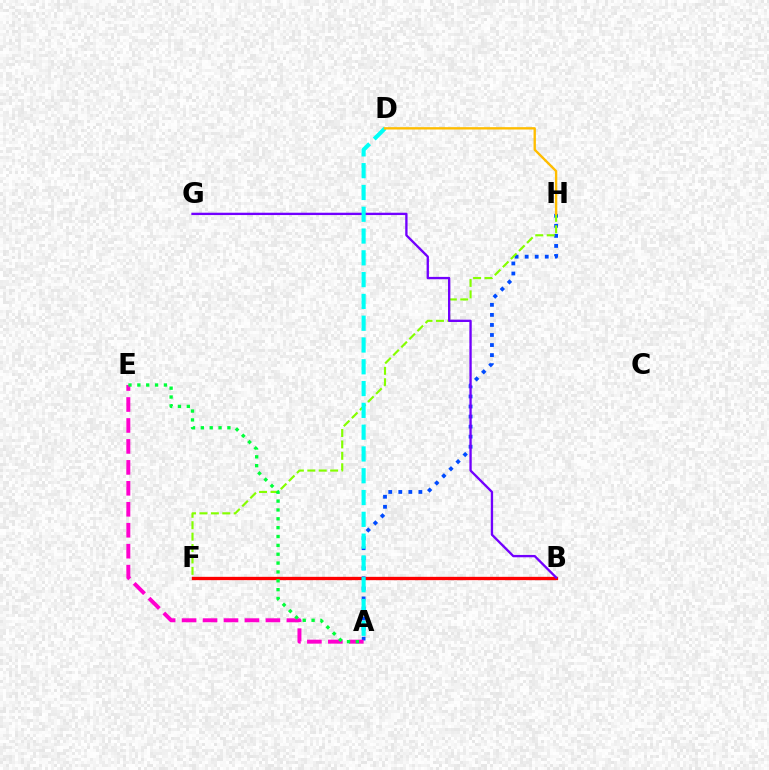{('B', 'F'): [{'color': '#ff0000', 'line_style': 'solid', 'thickness': 2.39}], ('A', 'H'): [{'color': '#004bff', 'line_style': 'dotted', 'thickness': 2.73}], ('A', 'E'): [{'color': '#ff00cf', 'line_style': 'dashed', 'thickness': 2.85}, {'color': '#00ff39', 'line_style': 'dotted', 'thickness': 2.41}], ('F', 'H'): [{'color': '#84ff00', 'line_style': 'dashed', 'thickness': 1.55}], ('B', 'G'): [{'color': '#7200ff', 'line_style': 'solid', 'thickness': 1.68}], ('A', 'D'): [{'color': '#00fff6', 'line_style': 'dashed', 'thickness': 2.96}], ('D', 'H'): [{'color': '#ffbd00', 'line_style': 'solid', 'thickness': 1.7}]}